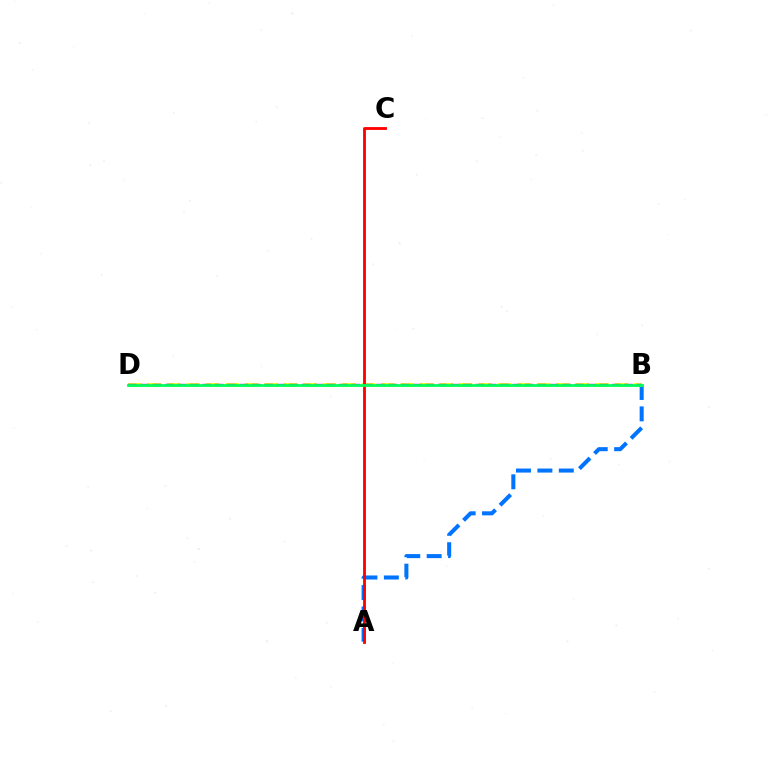{('A', 'B'): [{'color': '#0074ff', 'line_style': 'dashed', 'thickness': 2.91}], ('B', 'D'): [{'color': '#d1ff00', 'line_style': 'dashed', 'thickness': 2.64}, {'color': '#b900ff', 'line_style': 'dashed', 'thickness': 1.69}, {'color': '#00ff5c', 'line_style': 'solid', 'thickness': 2.0}], ('A', 'C'): [{'color': '#ff0000', 'line_style': 'solid', 'thickness': 2.04}]}